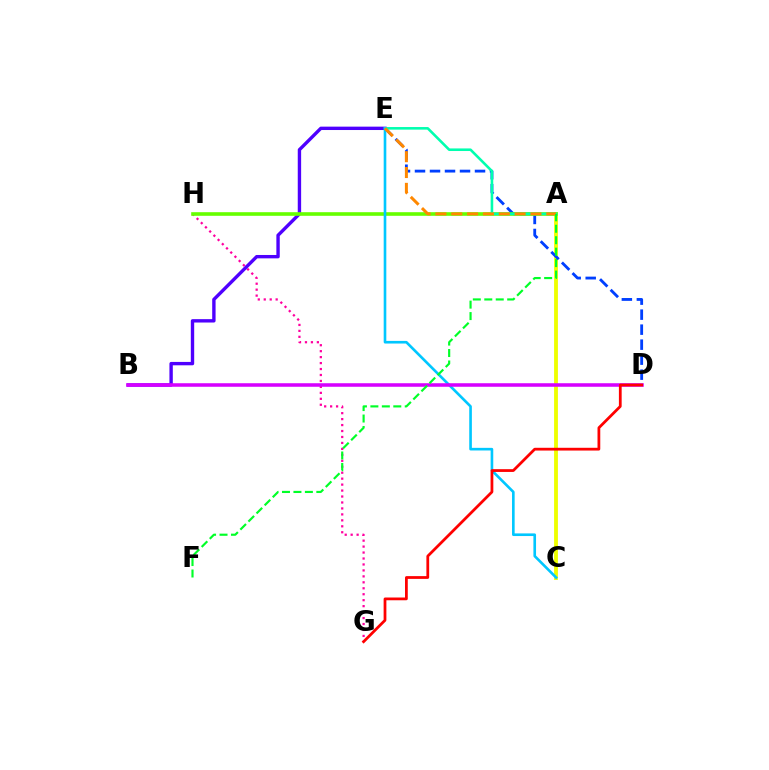{('G', 'H'): [{'color': '#ff00a0', 'line_style': 'dotted', 'thickness': 1.62}], ('A', 'C'): [{'color': '#eeff00', 'line_style': 'solid', 'thickness': 2.76}], ('D', 'E'): [{'color': '#003fff', 'line_style': 'dashed', 'thickness': 2.04}], ('B', 'E'): [{'color': '#4f00ff', 'line_style': 'solid', 'thickness': 2.43}], ('A', 'H'): [{'color': '#66ff00', 'line_style': 'solid', 'thickness': 2.6}], ('A', 'E'): [{'color': '#00ffaf', 'line_style': 'solid', 'thickness': 1.86}, {'color': '#ff8800', 'line_style': 'dashed', 'thickness': 2.15}], ('C', 'E'): [{'color': '#00c7ff', 'line_style': 'solid', 'thickness': 1.89}], ('B', 'D'): [{'color': '#d600ff', 'line_style': 'solid', 'thickness': 2.55}], ('D', 'G'): [{'color': '#ff0000', 'line_style': 'solid', 'thickness': 1.99}], ('A', 'F'): [{'color': '#00ff27', 'line_style': 'dashed', 'thickness': 1.56}]}